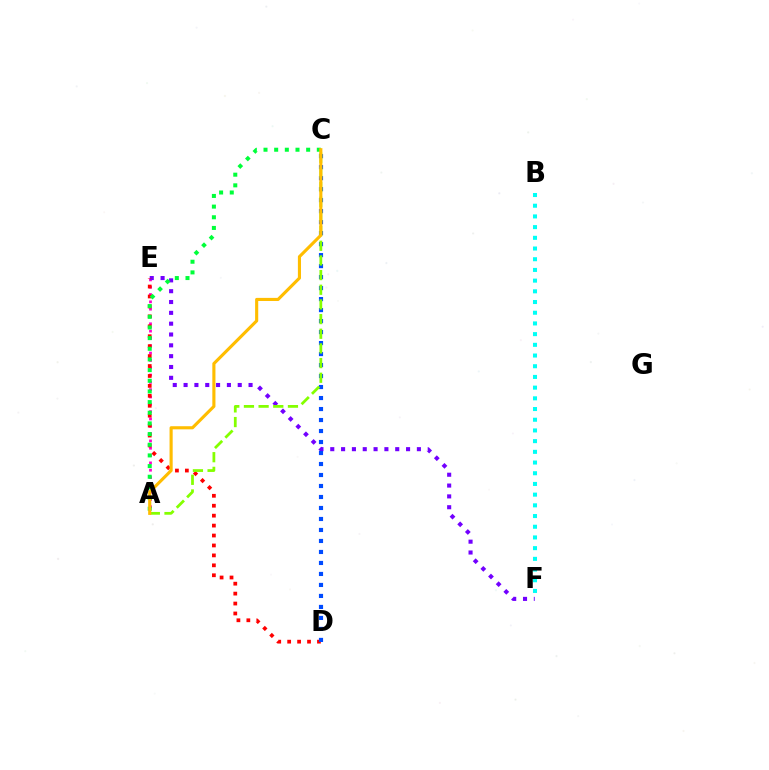{('A', 'E'): [{'color': '#ff00cf', 'line_style': 'dotted', 'thickness': 1.99}], ('E', 'F'): [{'color': '#7200ff', 'line_style': 'dotted', 'thickness': 2.94}], ('D', 'E'): [{'color': '#ff0000', 'line_style': 'dotted', 'thickness': 2.7}], ('B', 'F'): [{'color': '#00fff6', 'line_style': 'dotted', 'thickness': 2.91}], ('C', 'D'): [{'color': '#004bff', 'line_style': 'dotted', 'thickness': 2.99}], ('A', 'C'): [{'color': '#00ff39', 'line_style': 'dotted', 'thickness': 2.9}, {'color': '#84ff00', 'line_style': 'dashed', 'thickness': 1.99}, {'color': '#ffbd00', 'line_style': 'solid', 'thickness': 2.24}]}